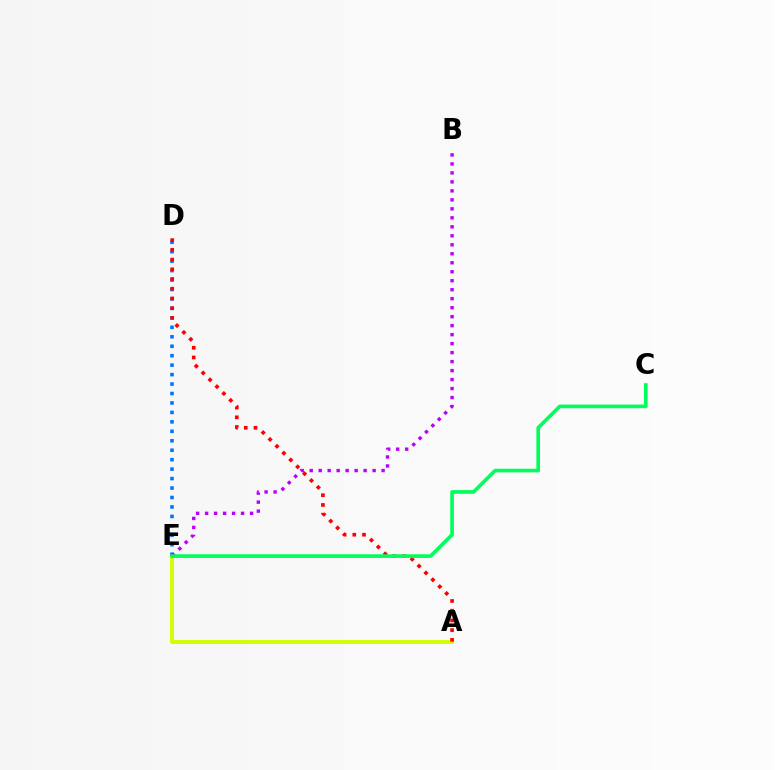{('A', 'E'): [{'color': '#d1ff00', 'line_style': 'solid', 'thickness': 2.81}], ('D', 'E'): [{'color': '#0074ff', 'line_style': 'dotted', 'thickness': 2.57}], ('B', 'E'): [{'color': '#b900ff', 'line_style': 'dotted', 'thickness': 2.44}], ('A', 'D'): [{'color': '#ff0000', 'line_style': 'dotted', 'thickness': 2.64}], ('C', 'E'): [{'color': '#00ff5c', 'line_style': 'solid', 'thickness': 2.63}]}